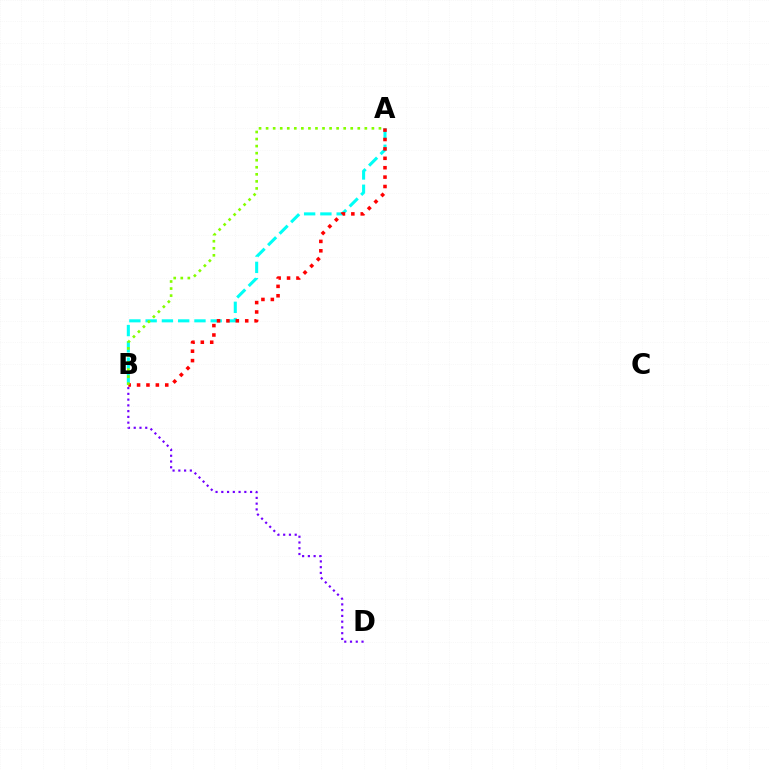{('A', 'B'): [{'color': '#00fff6', 'line_style': 'dashed', 'thickness': 2.21}, {'color': '#ff0000', 'line_style': 'dotted', 'thickness': 2.55}, {'color': '#84ff00', 'line_style': 'dotted', 'thickness': 1.92}], ('B', 'D'): [{'color': '#7200ff', 'line_style': 'dotted', 'thickness': 1.56}]}